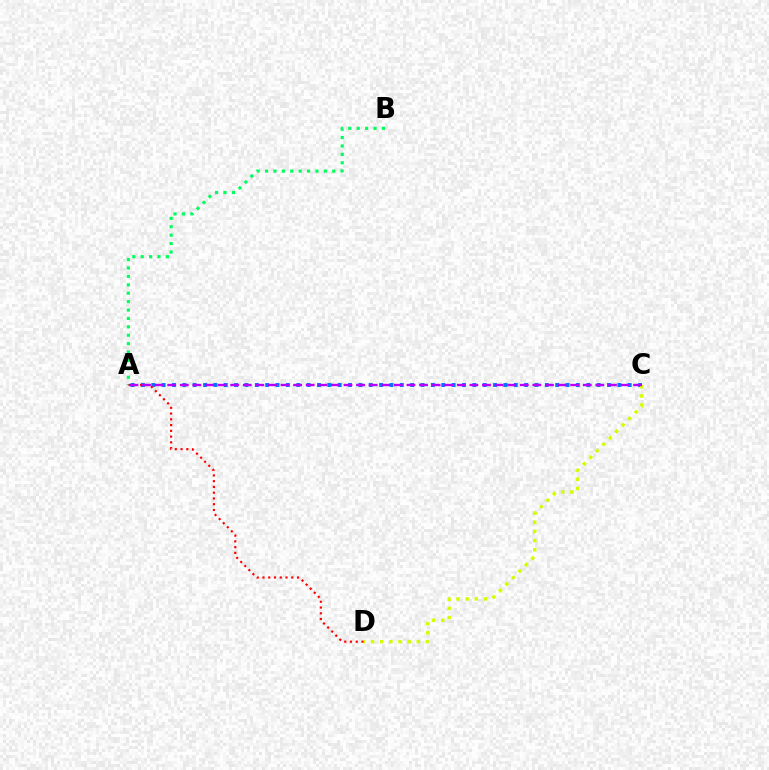{('A', 'B'): [{'color': '#00ff5c', 'line_style': 'dotted', 'thickness': 2.28}], ('A', 'C'): [{'color': '#0074ff', 'line_style': 'dotted', 'thickness': 2.81}, {'color': '#b900ff', 'line_style': 'dashed', 'thickness': 1.71}], ('C', 'D'): [{'color': '#d1ff00', 'line_style': 'dotted', 'thickness': 2.49}], ('A', 'D'): [{'color': '#ff0000', 'line_style': 'dotted', 'thickness': 1.56}]}